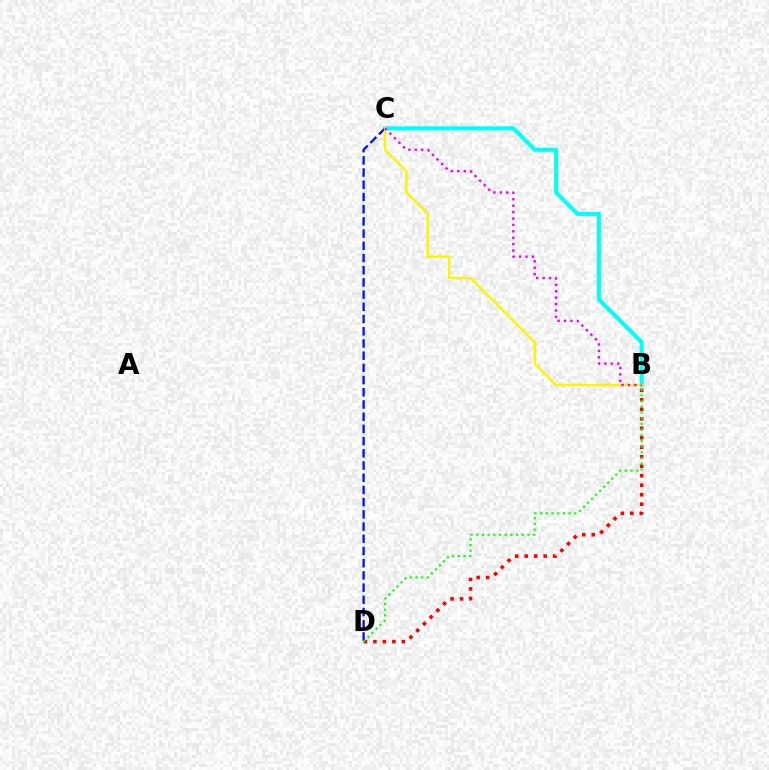{('B', 'C'): [{'color': '#00fff6', 'line_style': 'solid', 'thickness': 2.93}, {'color': '#fcf500', 'line_style': 'solid', 'thickness': 1.76}, {'color': '#ee00ff', 'line_style': 'dotted', 'thickness': 1.74}], ('B', 'D'): [{'color': '#ff0000', 'line_style': 'dotted', 'thickness': 2.58}, {'color': '#08ff00', 'line_style': 'dotted', 'thickness': 1.54}], ('C', 'D'): [{'color': '#0010ff', 'line_style': 'dashed', 'thickness': 1.66}]}